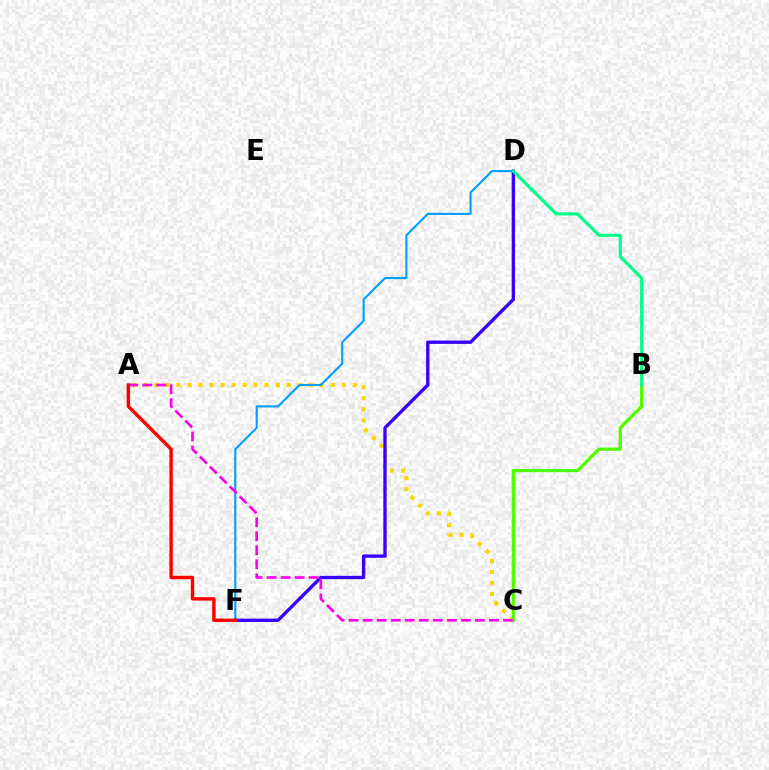{('A', 'C'): [{'color': '#ffd500', 'line_style': 'dotted', 'thickness': 2.99}, {'color': '#ff00ed', 'line_style': 'dashed', 'thickness': 1.91}], ('D', 'F'): [{'color': '#009eff', 'line_style': 'solid', 'thickness': 1.52}, {'color': '#3700ff', 'line_style': 'solid', 'thickness': 2.41}], ('B', 'C'): [{'color': '#4fff00', 'line_style': 'solid', 'thickness': 2.34}], ('B', 'D'): [{'color': '#00ff86', 'line_style': 'solid', 'thickness': 2.25}], ('A', 'F'): [{'color': '#ff0000', 'line_style': 'solid', 'thickness': 2.46}]}